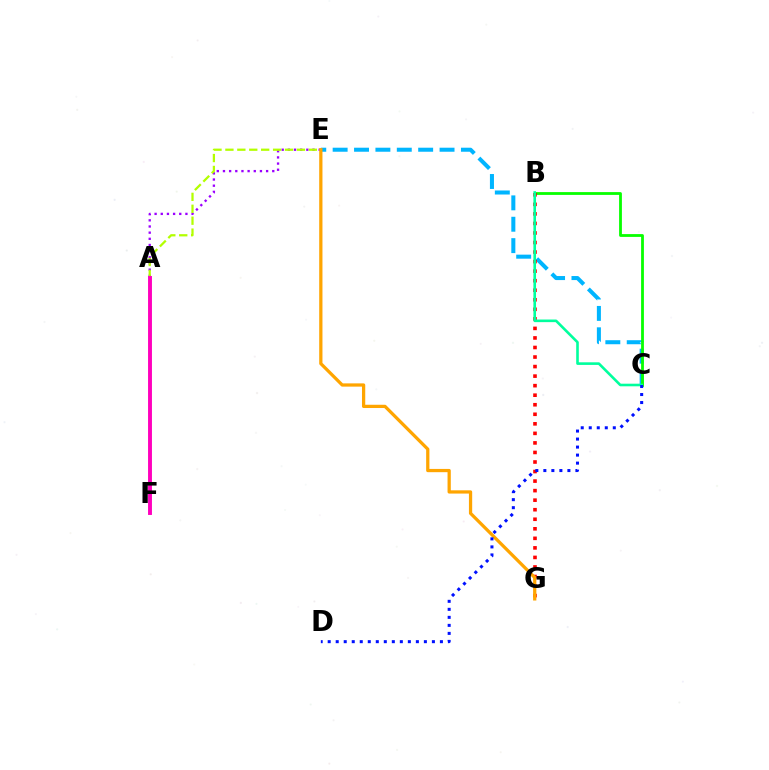{('A', 'E'): [{'color': '#9b00ff', 'line_style': 'dotted', 'thickness': 1.67}, {'color': '#b3ff00', 'line_style': 'dashed', 'thickness': 1.62}], ('C', 'E'): [{'color': '#00b5ff', 'line_style': 'dashed', 'thickness': 2.9}], ('B', 'C'): [{'color': '#08ff00', 'line_style': 'solid', 'thickness': 2.01}, {'color': '#00ff9d', 'line_style': 'solid', 'thickness': 1.88}], ('B', 'G'): [{'color': '#ff0000', 'line_style': 'dotted', 'thickness': 2.59}], ('E', 'G'): [{'color': '#ffa500', 'line_style': 'solid', 'thickness': 2.34}], ('C', 'D'): [{'color': '#0010ff', 'line_style': 'dotted', 'thickness': 2.18}], ('A', 'F'): [{'color': '#ff00bd', 'line_style': 'solid', 'thickness': 2.81}]}